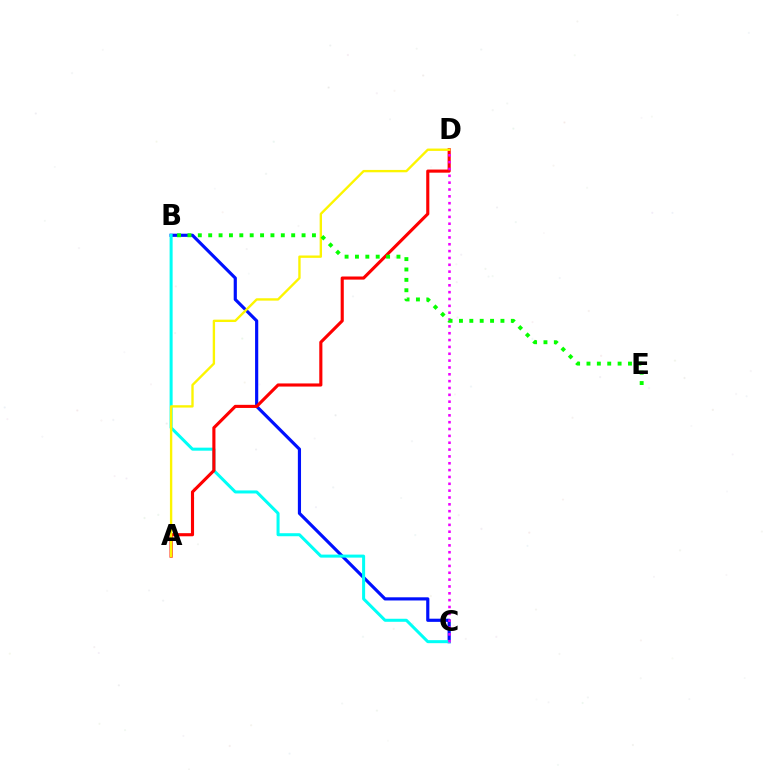{('B', 'C'): [{'color': '#0010ff', 'line_style': 'solid', 'thickness': 2.28}, {'color': '#00fff6', 'line_style': 'solid', 'thickness': 2.18}], ('A', 'D'): [{'color': '#ff0000', 'line_style': 'solid', 'thickness': 2.24}, {'color': '#fcf500', 'line_style': 'solid', 'thickness': 1.7}], ('C', 'D'): [{'color': '#ee00ff', 'line_style': 'dotted', 'thickness': 1.86}], ('B', 'E'): [{'color': '#08ff00', 'line_style': 'dotted', 'thickness': 2.82}]}